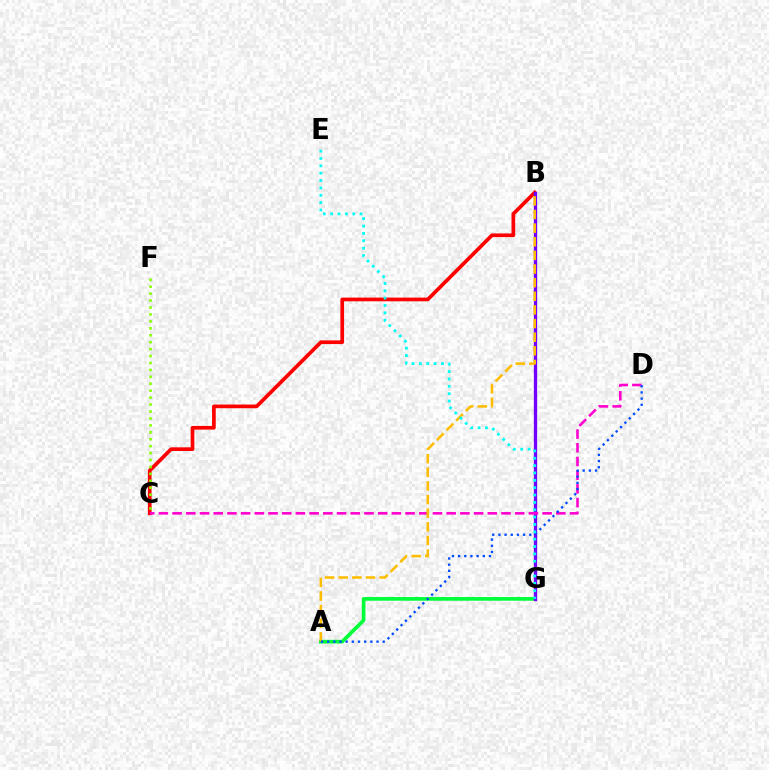{('B', 'C'): [{'color': '#ff0000', 'line_style': 'solid', 'thickness': 2.66}], ('A', 'G'): [{'color': '#00ff39', 'line_style': 'solid', 'thickness': 2.66}], ('B', 'G'): [{'color': '#7200ff', 'line_style': 'solid', 'thickness': 2.38}], ('C', 'F'): [{'color': '#84ff00', 'line_style': 'dotted', 'thickness': 1.88}], ('C', 'D'): [{'color': '#ff00cf', 'line_style': 'dashed', 'thickness': 1.86}], ('A', 'B'): [{'color': '#ffbd00', 'line_style': 'dashed', 'thickness': 1.85}], ('A', 'D'): [{'color': '#004bff', 'line_style': 'dotted', 'thickness': 1.68}], ('E', 'G'): [{'color': '#00fff6', 'line_style': 'dotted', 'thickness': 2.0}]}